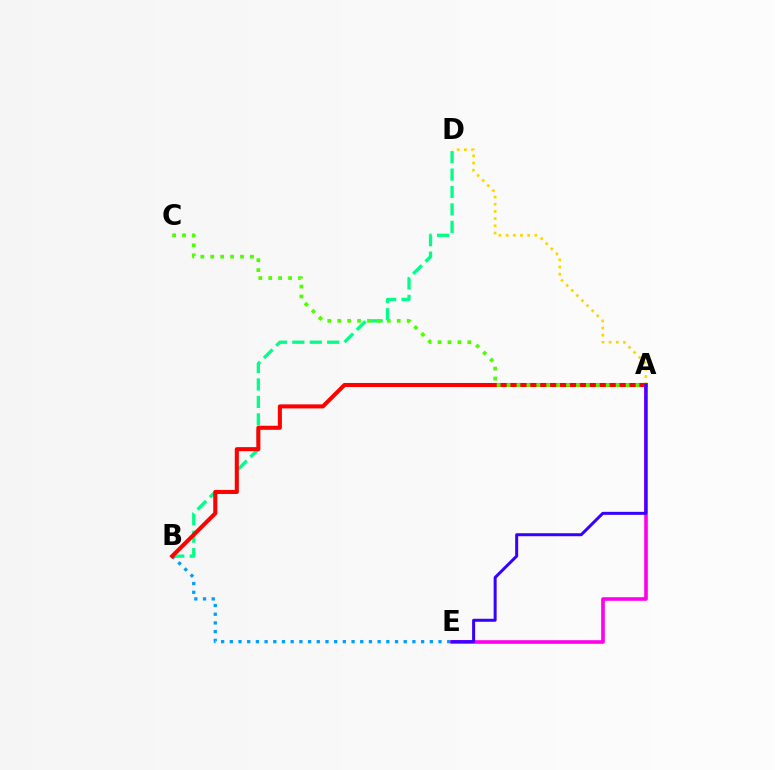{('A', 'D'): [{'color': '#ffd500', 'line_style': 'dotted', 'thickness': 1.95}], ('B', 'D'): [{'color': '#00ff86', 'line_style': 'dashed', 'thickness': 2.37}], ('B', 'E'): [{'color': '#009eff', 'line_style': 'dotted', 'thickness': 2.36}], ('A', 'B'): [{'color': '#ff0000', 'line_style': 'solid', 'thickness': 2.92}], ('A', 'E'): [{'color': '#ff00ed', 'line_style': 'solid', 'thickness': 2.6}, {'color': '#3700ff', 'line_style': 'solid', 'thickness': 2.16}], ('A', 'C'): [{'color': '#4fff00', 'line_style': 'dotted', 'thickness': 2.7}]}